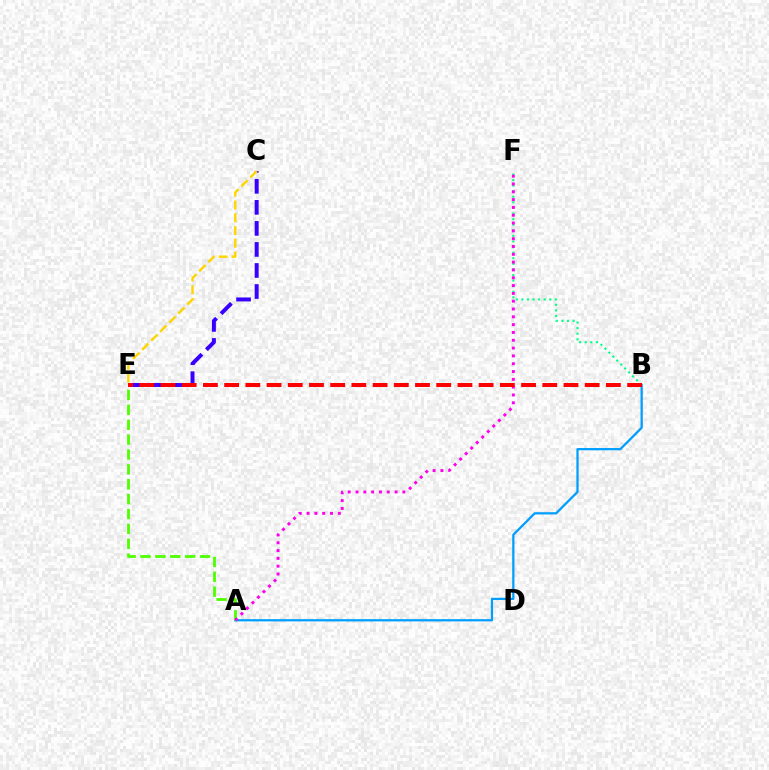{('A', 'B'): [{'color': '#009eff', 'line_style': 'solid', 'thickness': 1.62}], ('C', 'E'): [{'color': '#3700ff', 'line_style': 'dashed', 'thickness': 2.86}, {'color': '#ffd500', 'line_style': 'dashed', 'thickness': 1.73}], ('B', 'F'): [{'color': '#00ff86', 'line_style': 'dotted', 'thickness': 1.52}], ('A', 'E'): [{'color': '#4fff00', 'line_style': 'dashed', 'thickness': 2.02}], ('A', 'F'): [{'color': '#ff00ed', 'line_style': 'dotted', 'thickness': 2.12}], ('B', 'E'): [{'color': '#ff0000', 'line_style': 'dashed', 'thickness': 2.88}]}